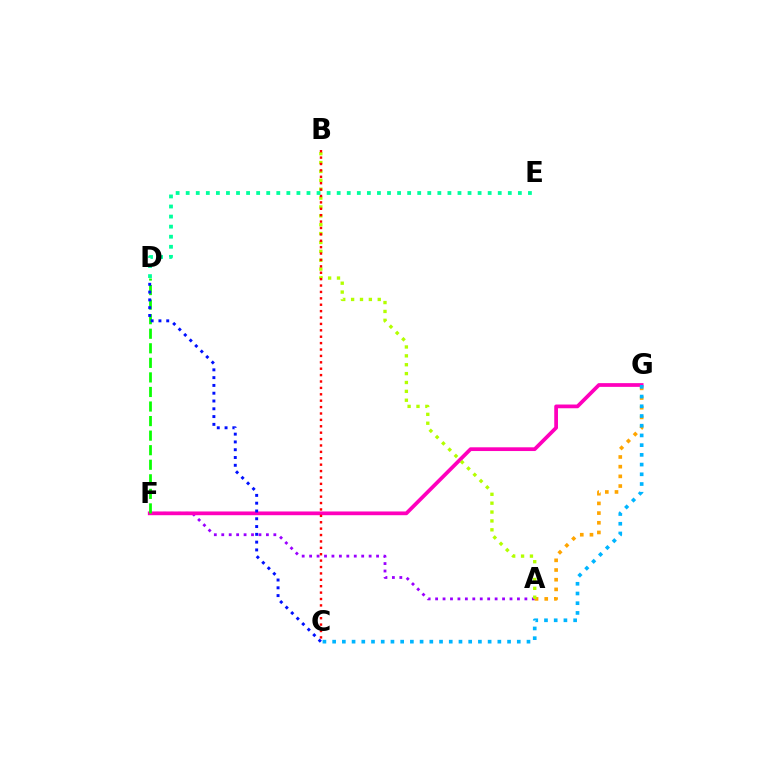{('A', 'F'): [{'color': '#9b00ff', 'line_style': 'dotted', 'thickness': 2.02}], ('A', 'G'): [{'color': '#ffa500', 'line_style': 'dotted', 'thickness': 2.63}], ('D', 'E'): [{'color': '#00ff9d', 'line_style': 'dotted', 'thickness': 2.73}], ('F', 'G'): [{'color': '#ff00bd', 'line_style': 'solid', 'thickness': 2.69}], ('D', 'F'): [{'color': '#08ff00', 'line_style': 'dashed', 'thickness': 1.98}], ('A', 'B'): [{'color': '#b3ff00', 'line_style': 'dotted', 'thickness': 2.41}], ('C', 'G'): [{'color': '#00b5ff', 'line_style': 'dotted', 'thickness': 2.64}], ('C', 'D'): [{'color': '#0010ff', 'line_style': 'dotted', 'thickness': 2.12}], ('B', 'C'): [{'color': '#ff0000', 'line_style': 'dotted', 'thickness': 1.74}]}